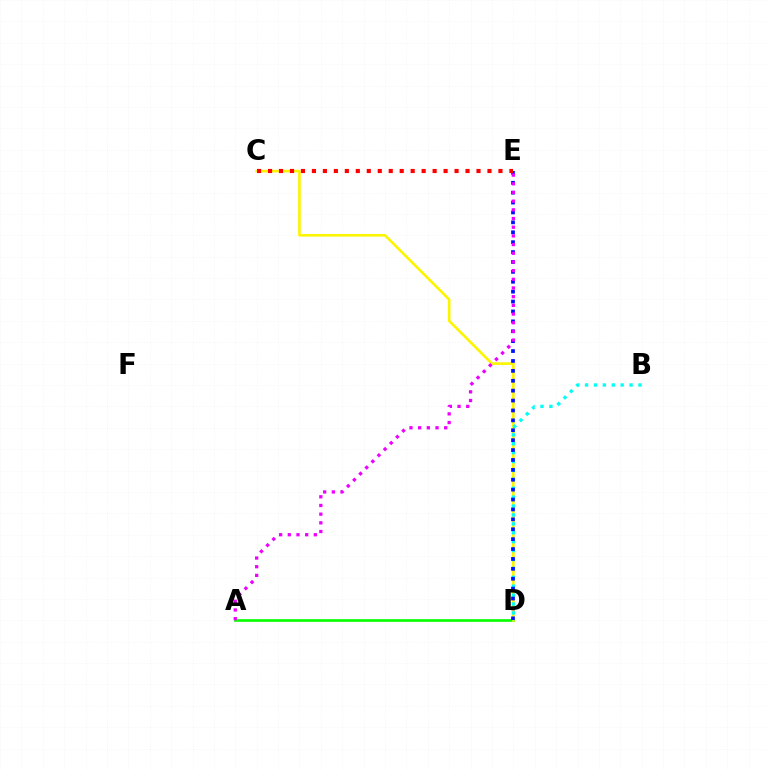{('A', 'D'): [{'color': '#08ff00', 'line_style': 'solid', 'thickness': 1.93}], ('C', 'D'): [{'color': '#fcf500', 'line_style': 'solid', 'thickness': 1.9}], ('B', 'D'): [{'color': '#00fff6', 'line_style': 'dotted', 'thickness': 2.42}], ('D', 'E'): [{'color': '#0010ff', 'line_style': 'dotted', 'thickness': 2.69}], ('C', 'E'): [{'color': '#ff0000', 'line_style': 'dotted', 'thickness': 2.98}], ('A', 'E'): [{'color': '#ee00ff', 'line_style': 'dotted', 'thickness': 2.36}]}